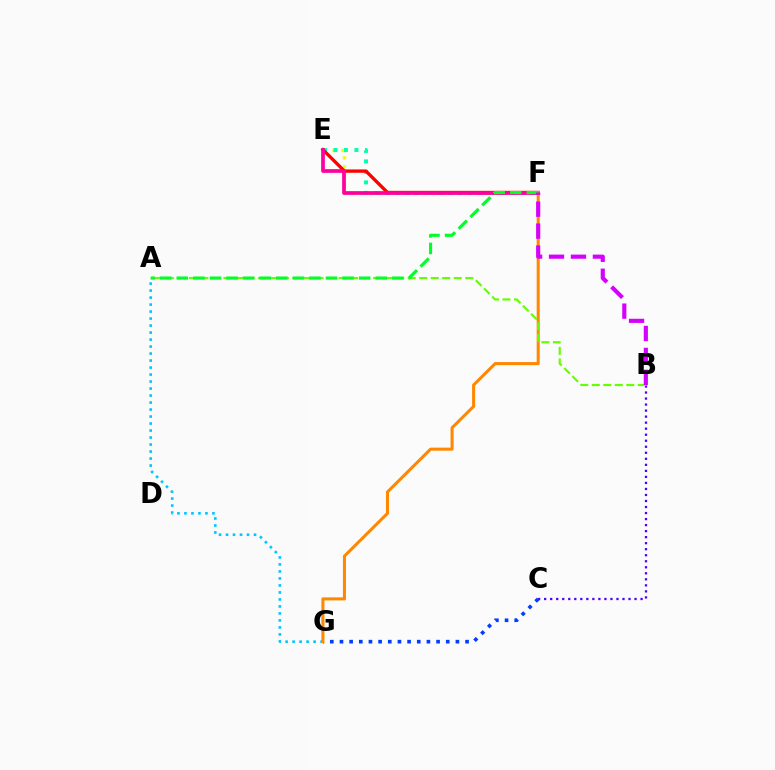{('E', 'F'): [{'color': '#eeff00', 'line_style': 'dotted', 'thickness': 2.42}, {'color': '#00ffaf', 'line_style': 'dotted', 'thickness': 2.85}, {'color': '#ff0000', 'line_style': 'solid', 'thickness': 2.4}, {'color': '#ff00a0', 'line_style': 'solid', 'thickness': 2.68}], ('A', 'G'): [{'color': '#00c7ff', 'line_style': 'dotted', 'thickness': 1.9}], ('B', 'C'): [{'color': '#4f00ff', 'line_style': 'dotted', 'thickness': 1.64}], ('C', 'G'): [{'color': '#003fff', 'line_style': 'dotted', 'thickness': 2.62}], ('F', 'G'): [{'color': '#ff8800', 'line_style': 'solid', 'thickness': 2.19}], ('A', 'B'): [{'color': '#66ff00', 'line_style': 'dashed', 'thickness': 1.56}], ('A', 'F'): [{'color': '#00ff27', 'line_style': 'dashed', 'thickness': 2.25}], ('B', 'F'): [{'color': '#d600ff', 'line_style': 'dashed', 'thickness': 2.98}]}